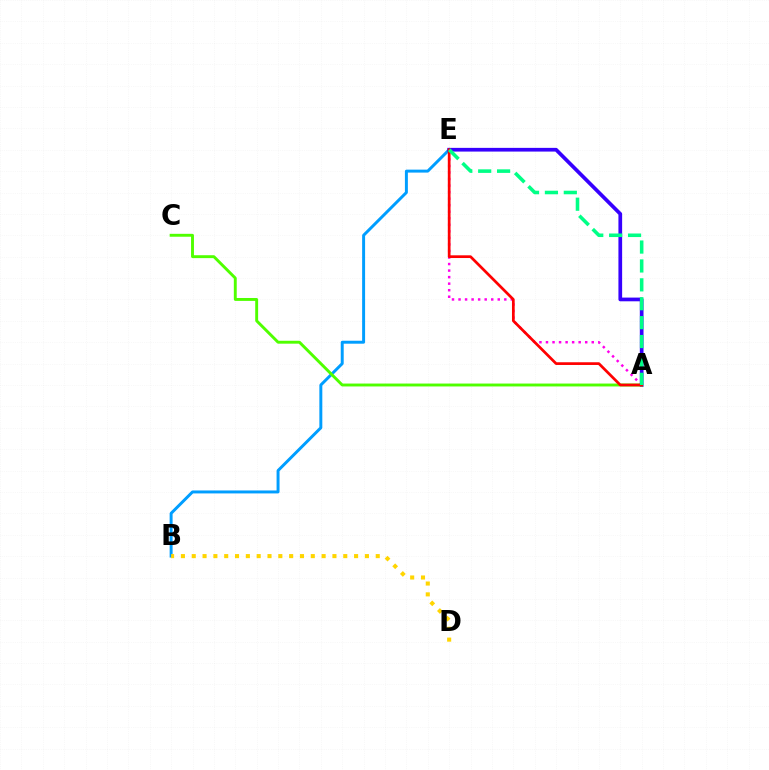{('A', 'E'): [{'color': '#ff00ed', 'line_style': 'dotted', 'thickness': 1.78}, {'color': '#3700ff', 'line_style': 'solid', 'thickness': 2.67}, {'color': '#ff0000', 'line_style': 'solid', 'thickness': 1.96}, {'color': '#00ff86', 'line_style': 'dashed', 'thickness': 2.57}], ('B', 'E'): [{'color': '#009eff', 'line_style': 'solid', 'thickness': 2.13}], ('A', 'C'): [{'color': '#4fff00', 'line_style': 'solid', 'thickness': 2.09}], ('B', 'D'): [{'color': '#ffd500', 'line_style': 'dotted', 'thickness': 2.94}]}